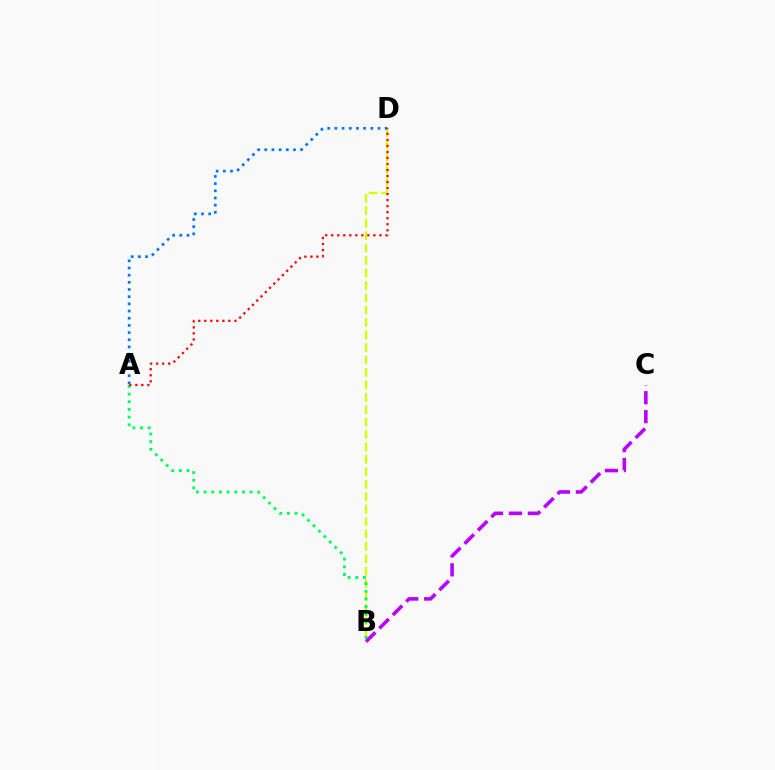{('B', 'D'): [{'color': '#d1ff00', 'line_style': 'dashed', 'thickness': 1.69}], ('A', 'B'): [{'color': '#00ff5c', 'line_style': 'dotted', 'thickness': 2.09}], ('A', 'D'): [{'color': '#0074ff', 'line_style': 'dotted', 'thickness': 1.95}, {'color': '#ff0000', 'line_style': 'dotted', 'thickness': 1.64}], ('B', 'C'): [{'color': '#b900ff', 'line_style': 'dashed', 'thickness': 2.57}]}